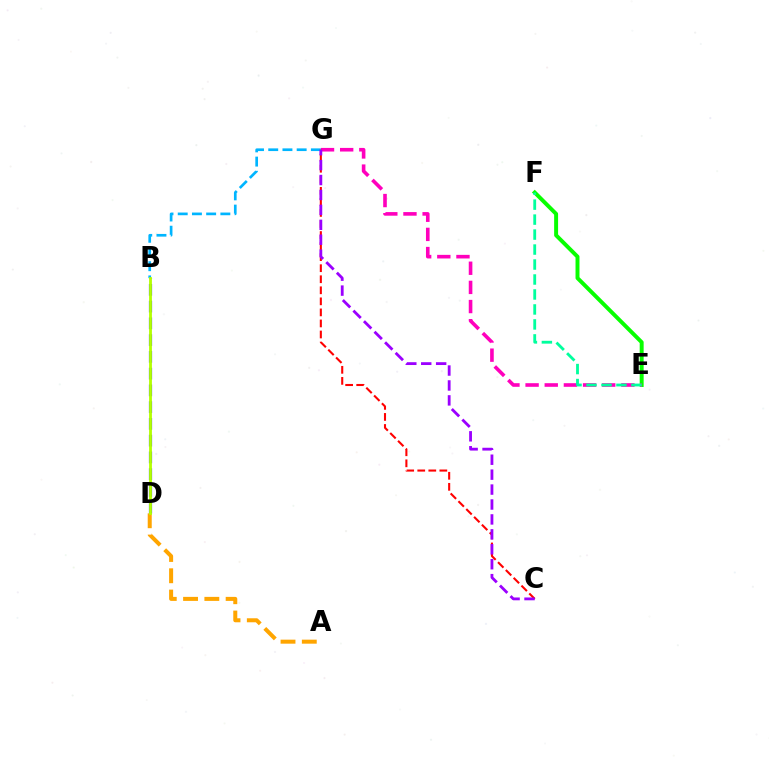{('E', 'F'): [{'color': '#08ff00', 'line_style': 'solid', 'thickness': 2.85}, {'color': '#00ff9d', 'line_style': 'dashed', 'thickness': 2.03}], ('E', 'G'): [{'color': '#ff00bd', 'line_style': 'dashed', 'thickness': 2.6}], ('B', 'G'): [{'color': '#00b5ff', 'line_style': 'dashed', 'thickness': 1.93}], ('C', 'G'): [{'color': '#ff0000', 'line_style': 'dashed', 'thickness': 1.5}, {'color': '#9b00ff', 'line_style': 'dashed', 'thickness': 2.03}], ('B', 'D'): [{'color': '#0010ff', 'line_style': 'dashed', 'thickness': 2.28}, {'color': '#b3ff00', 'line_style': 'solid', 'thickness': 2.03}], ('A', 'D'): [{'color': '#ffa500', 'line_style': 'dashed', 'thickness': 2.89}]}